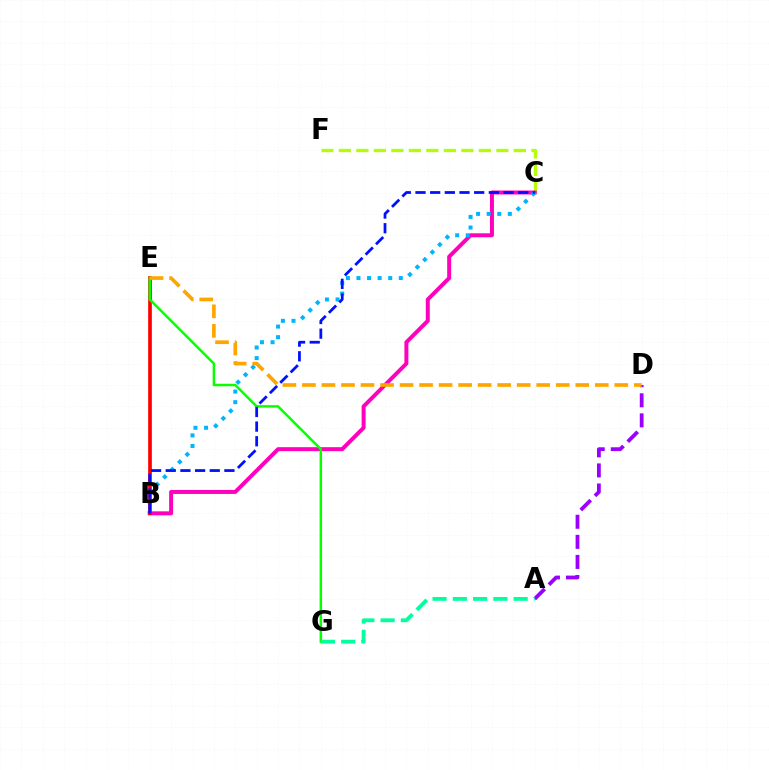{('C', 'F'): [{'color': '#b3ff00', 'line_style': 'dashed', 'thickness': 2.38}], ('B', 'C'): [{'color': '#ff00bd', 'line_style': 'solid', 'thickness': 2.86}, {'color': '#00b5ff', 'line_style': 'dotted', 'thickness': 2.88}, {'color': '#0010ff', 'line_style': 'dashed', 'thickness': 1.99}], ('A', 'D'): [{'color': '#9b00ff', 'line_style': 'dashed', 'thickness': 2.73}], ('B', 'E'): [{'color': '#ff0000', 'line_style': 'solid', 'thickness': 2.66}], ('E', 'G'): [{'color': '#08ff00', 'line_style': 'solid', 'thickness': 1.79}], ('A', 'G'): [{'color': '#00ff9d', 'line_style': 'dashed', 'thickness': 2.75}], ('D', 'E'): [{'color': '#ffa500', 'line_style': 'dashed', 'thickness': 2.65}]}